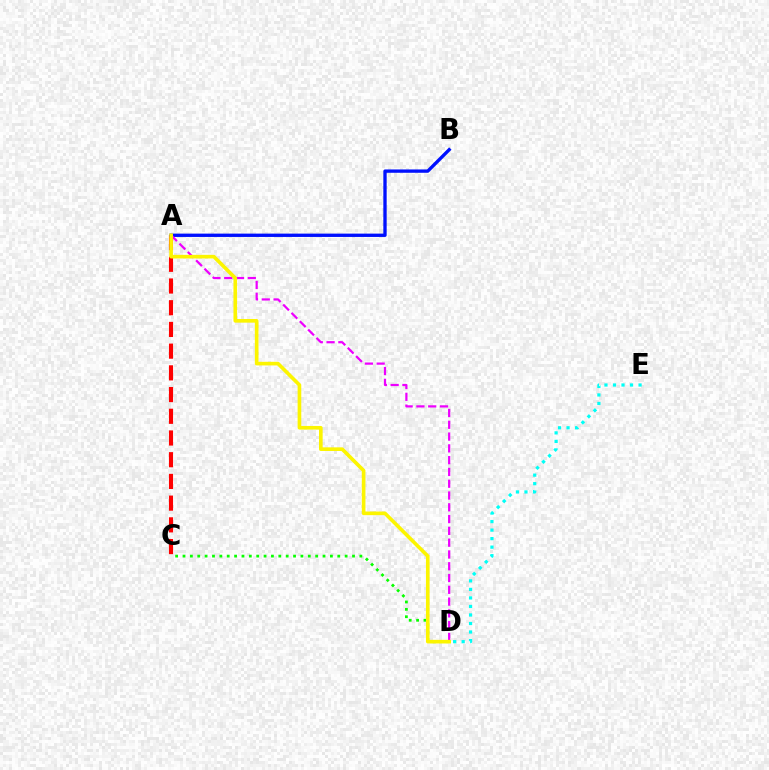{('A', 'C'): [{'color': '#ff0000', 'line_style': 'dashed', 'thickness': 2.95}], ('D', 'E'): [{'color': '#00fff6', 'line_style': 'dotted', 'thickness': 2.32}], ('A', 'B'): [{'color': '#0010ff', 'line_style': 'solid', 'thickness': 2.4}], ('A', 'D'): [{'color': '#ee00ff', 'line_style': 'dashed', 'thickness': 1.6}, {'color': '#fcf500', 'line_style': 'solid', 'thickness': 2.62}], ('C', 'D'): [{'color': '#08ff00', 'line_style': 'dotted', 'thickness': 2.0}]}